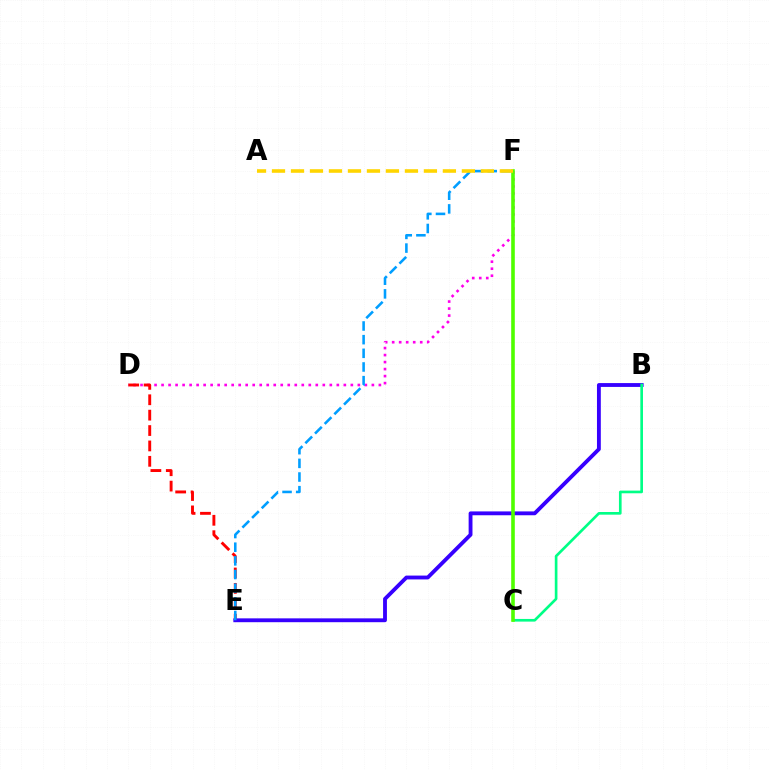{('D', 'F'): [{'color': '#ff00ed', 'line_style': 'dotted', 'thickness': 1.9}], ('D', 'E'): [{'color': '#ff0000', 'line_style': 'dashed', 'thickness': 2.09}], ('B', 'E'): [{'color': '#3700ff', 'line_style': 'solid', 'thickness': 2.77}], ('B', 'C'): [{'color': '#00ff86', 'line_style': 'solid', 'thickness': 1.92}], ('E', 'F'): [{'color': '#009eff', 'line_style': 'dashed', 'thickness': 1.86}], ('C', 'F'): [{'color': '#4fff00', 'line_style': 'solid', 'thickness': 2.6}], ('A', 'F'): [{'color': '#ffd500', 'line_style': 'dashed', 'thickness': 2.58}]}